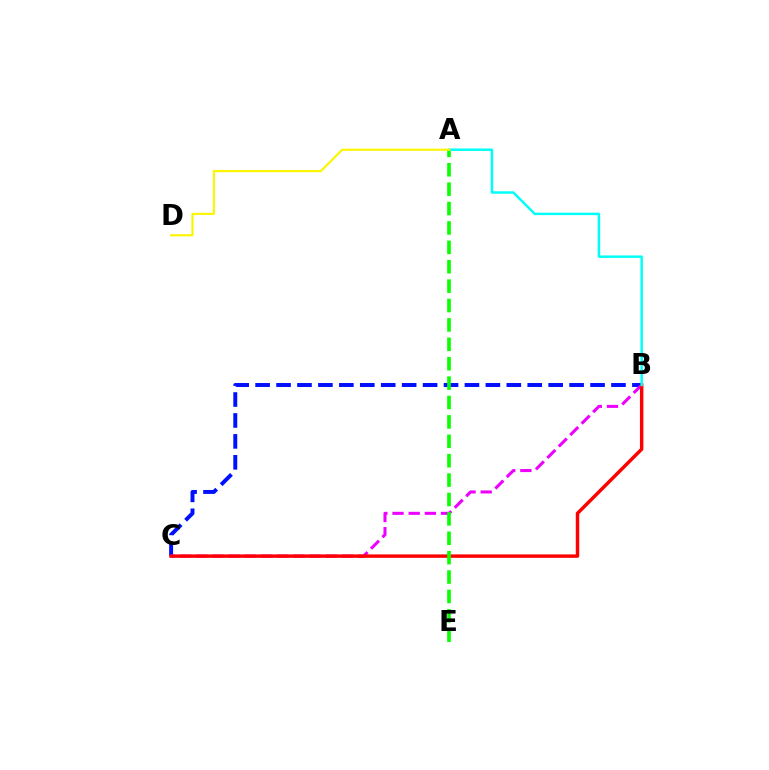{('B', 'C'): [{'color': '#0010ff', 'line_style': 'dashed', 'thickness': 2.84}, {'color': '#ee00ff', 'line_style': 'dashed', 'thickness': 2.2}, {'color': '#ff0000', 'line_style': 'solid', 'thickness': 2.48}], ('A', 'E'): [{'color': '#08ff00', 'line_style': 'dashed', 'thickness': 2.63}], ('A', 'B'): [{'color': '#00fff6', 'line_style': 'solid', 'thickness': 1.78}], ('A', 'D'): [{'color': '#fcf500', 'line_style': 'solid', 'thickness': 1.56}]}